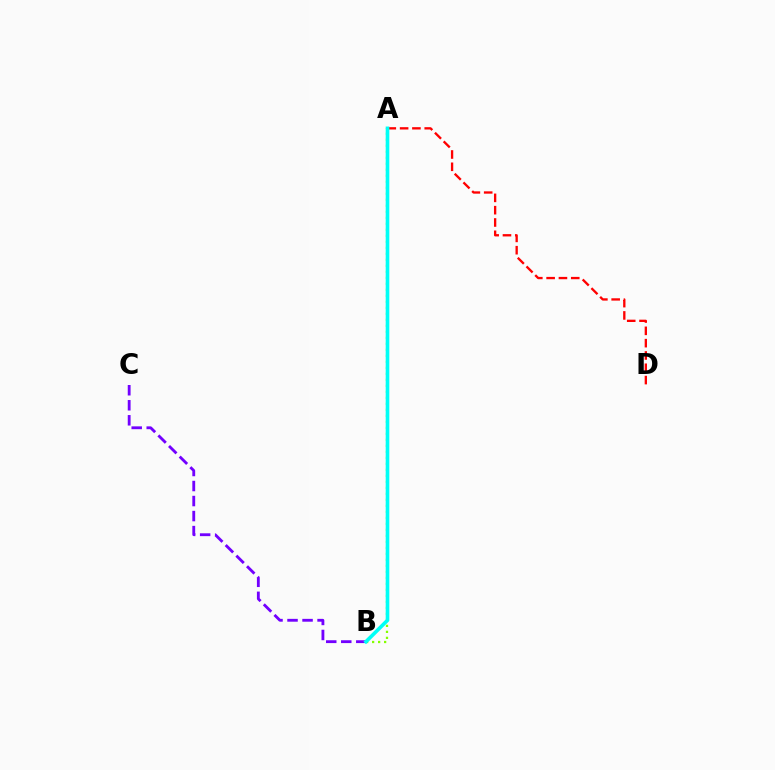{('A', 'B'): [{'color': '#84ff00', 'line_style': 'dotted', 'thickness': 1.63}, {'color': '#00fff6', 'line_style': 'solid', 'thickness': 2.61}], ('A', 'D'): [{'color': '#ff0000', 'line_style': 'dashed', 'thickness': 1.67}], ('B', 'C'): [{'color': '#7200ff', 'line_style': 'dashed', 'thickness': 2.04}]}